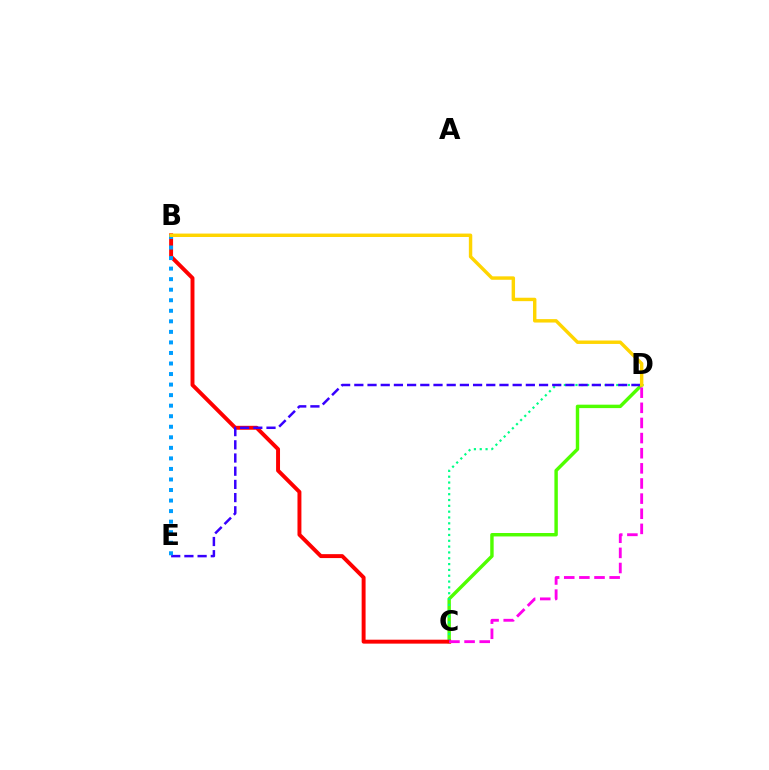{('C', 'D'): [{'color': '#4fff00', 'line_style': 'solid', 'thickness': 2.47}, {'color': '#00ff86', 'line_style': 'dotted', 'thickness': 1.58}, {'color': '#ff00ed', 'line_style': 'dashed', 'thickness': 2.06}], ('B', 'C'): [{'color': '#ff0000', 'line_style': 'solid', 'thickness': 2.83}], ('D', 'E'): [{'color': '#3700ff', 'line_style': 'dashed', 'thickness': 1.79}], ('B', 'E'): [{'color': '#009eff', 'line_style': 'dotted', 'thickness': 2.86}], ('B', 'D'): [{'color': '#ffd500', 'line_style': 'solid', 'thickness': 2.46}]}